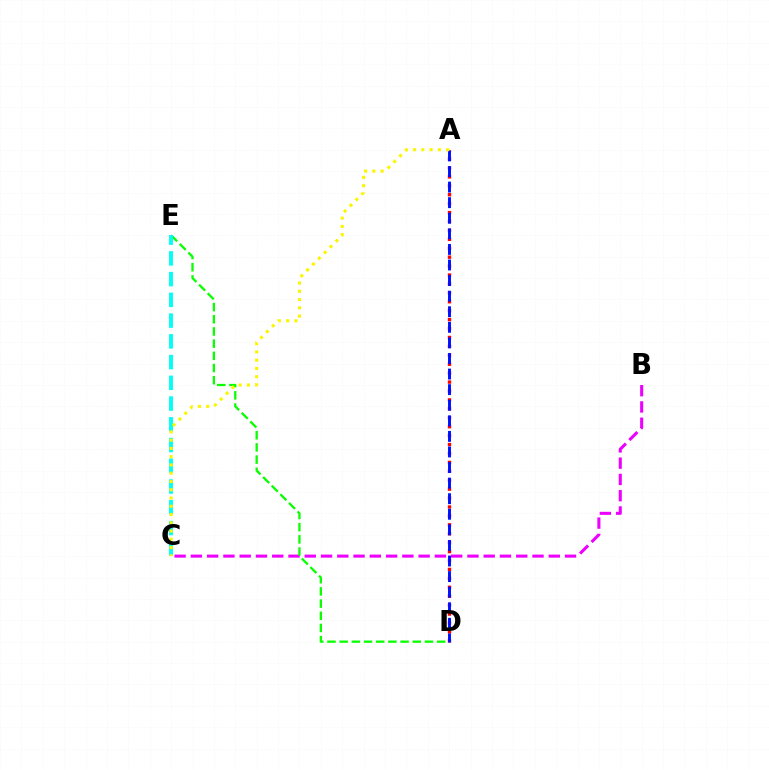{('B', 'C'): [{'color': '#ee00ff', 'line_style': 'dashed', 'thickness': 2.21}], ('D', 'E'): [{'color': '#08ff00', 'line_style': 'dashed', 'thickness': 1.66}], ('C', 'E'): [{'color': '#00fff6', 'line_style': 'dashed', 'thickness': 2.82}], ('A', 'D'): [{'color': '#ff0000', 'line_style': 'dotted', 'thickness': 2.42}, {'color': '#0010ff', 'line_style': 'dashed', 'thickness': 2.12}], ('A', 'C'): [{'color': '#fcf500', 'line_style': 'dotted', 'thickness': 2.24}]}